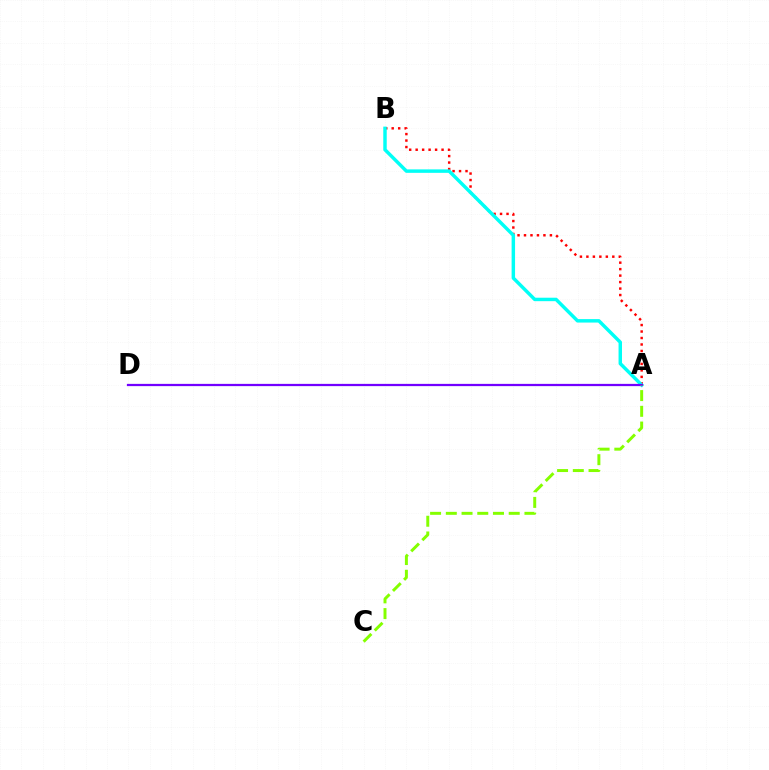{('A', 'B'): [{'color': '#ff0000', 'line_style': 'dotted', 'thickness': 1.76}, {'color': '#00fff6', 'line_style': 'solid', 'thickness': 2.49}], ('A', 'D'): [{'color': '#7200ff', 'line_style': 'solid', 'thickness': 1.62}], ('A', 'C'): [{'color': '#84ff00', 'line_style': 'dashed', 'thickness': 2.14}]}